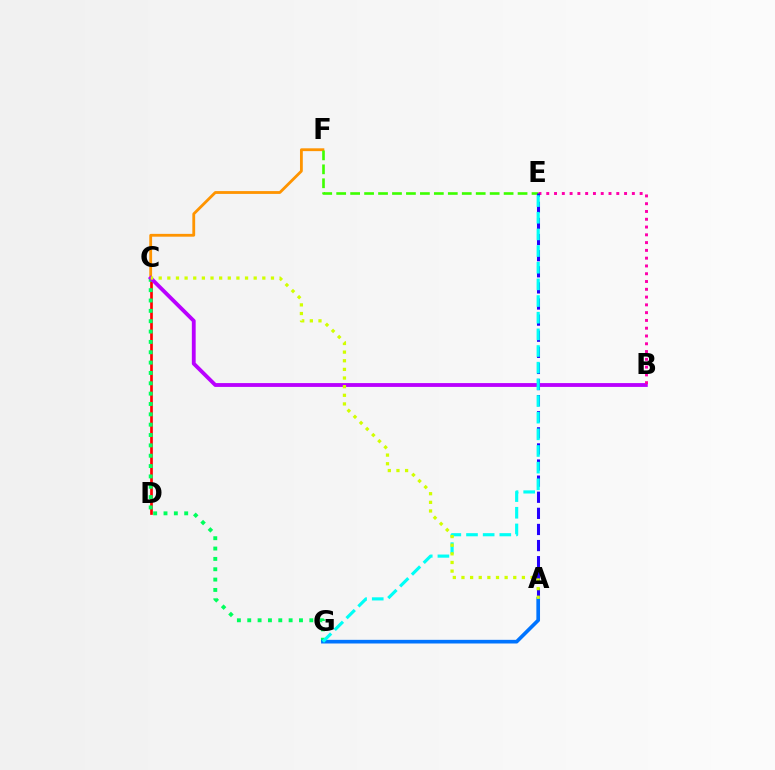{('C', 'D'): [{'color': '#ff0000', 'line_style': 'solid', 'thickness': 1.93}], ('C', 'F'): [{'color': '#ff9400', 'line_style': 'solid', 'thickness': 2.02}], ('C', 'G'): [{'color': '#00ff5c', 'line_style': 'dotted', 'thickness': 2.81}], ('B', 'C'): [{'color': '#b900ff', 'line_style': 'solid', 'thickness': 2.76}], ('E', 'F'): [{'color': '#3dff00', 'line_style': 'dashed', 'thickness': 1.9}], ('B', 'E'): [{'color': '#ff00ac', 'line_style': 'dotted', 'thickness': 2.11}], ('A', 'E'): [{'color': '#2500ff', 'line_style': 'dashed', 'thickness': 2.19}], ('A', 'G'): [{'color': '#0074ff', 'line_style': 'solid', 'thickness': 2.63}], ('E', 'G'): [{'color': '#00fff6', 'line_style': 'dashed', 'thickness': 2.26}], ('A', 'C'): [{'color': '#d1ff00', 'line_style': 'dotted', 'thickness': 2.35}]}